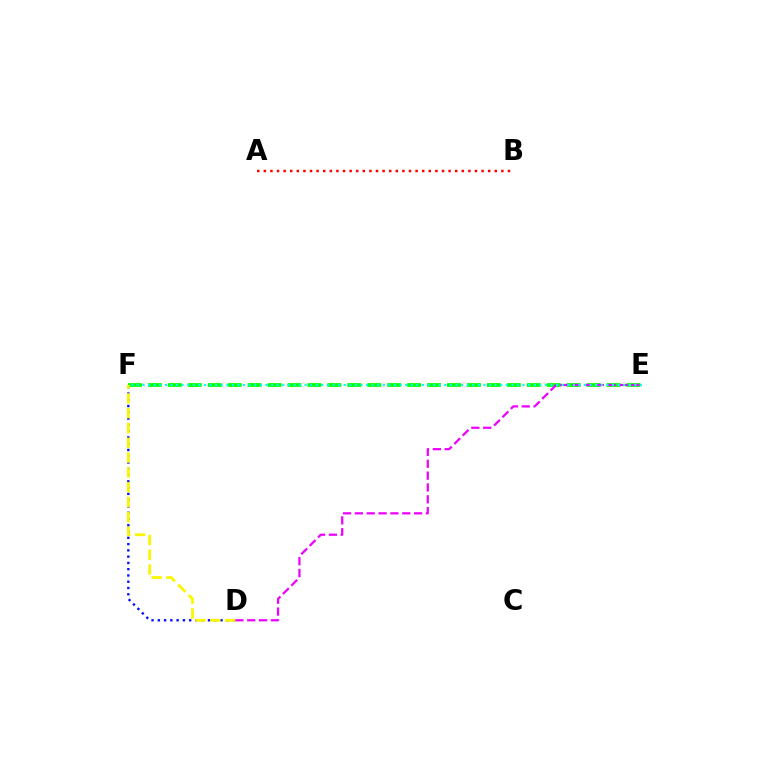{('D', 'F'): [{'color': '#0010ff', 'line_style': 'dotted', 'thickness': 1.7}, {'color': '#fcf500', 'line_style': 'dashed', 'thickness': 2.01}], ('E', 'F'): [{'color': '#08ff00', 'line_style': 'dashed', 'thickness': 2.71}, {'color': '#00fff6', 'line_style': 'dotted', 'thickness': 1.52}], ('D', 'E'): [{'color': '#ee00ff', 'line_style': 'dashed', 'thickness': 1.61}], ('A', 'B'): [{'color': '#ff0000', 'line_style': 'dotted', 'thickness': 1.79}]}